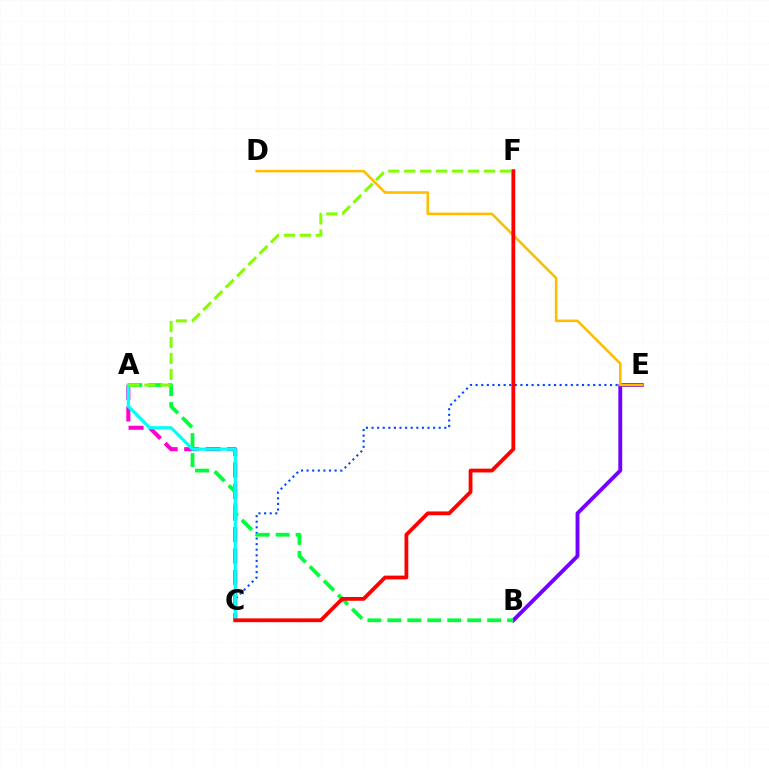{('A', 'C'): [{'color': '#ff00cf', 'line_style': 'dashed', 'thickness': 2.92}, {'color': '#00fff6', 'line_style': 'solid', 'thickness': 2.31}], ('C', 'E'): [{'color': '#004bff', 'line_style': 'dotted', 'thickness': 1.52}], ('B', 'E'): [{'color': '#7200ff', 'line_style': 'solid', 'thickness': 2.78}], ('A', 'B'): [{'color': '#00ff39', 'line_style': 'dashed', 'thickness': 2.71}], ('D', 'E'): [{'color': '#ffbd00', 'line_style': 'solid', 'thickness': 1.85}], ('C', 'F'): [{'color': '#ff0000', 'line_style': 'solid', 'thickness': 2.73}], ('A', 'F'): [{'color': '#84ff00', 'line_style': 'dashed', 'thickness': 2.17}]}